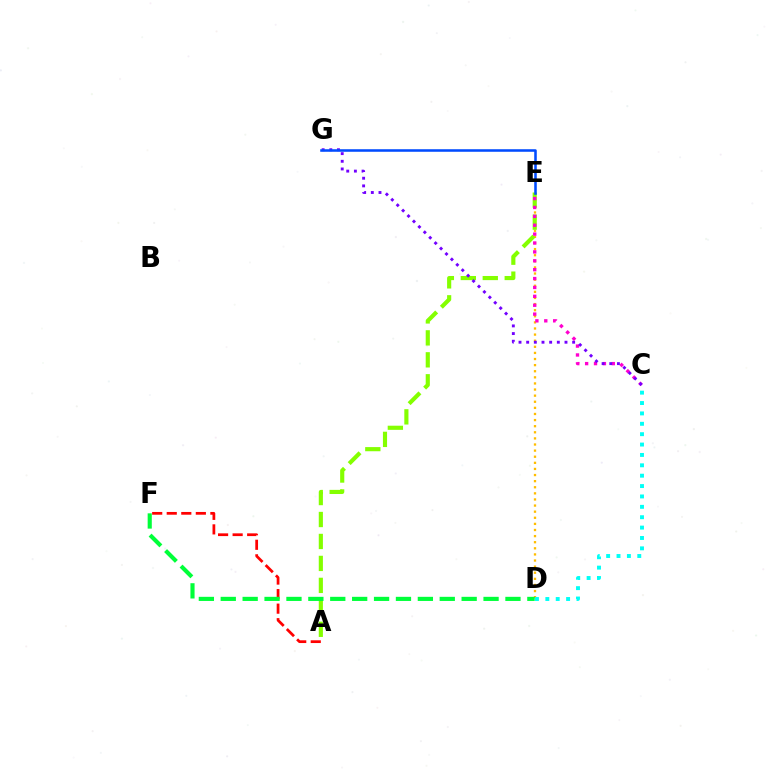{('D', 'E'): [{'color': '#ffbd00', 'line_style': 'dotted', 'thickness': 1.66}], ('A', 'E'): [{'color': '#84ff00', 'line_style': 'dashed', 'thickness': 2.98}], ('A', 'F'): [{'color': '#ff0000', 'line_style': 'dashed', 'thickness': 1.98}], ('D', 'F'): [{'color': '#00ff39', 'line_style': 'dashed', 'thickness': 2.98}], ('C', 'E'): [{'color': '#ff00cf', 'line_style': 'dotted', 'thickness': 2.41}], ('C', 'G'): [{'color': '#7200ff', 'line_style': 'dotted', 'thickness': 2.08}], ('E', 'G'): [{'color': '#004bff', 'line_style': 'solid', 'thickness': 1.83}], ('C', 'D'): [{'color': '#00fff6', 'line_style': 'dotted', 'thickness': 2.82}]}